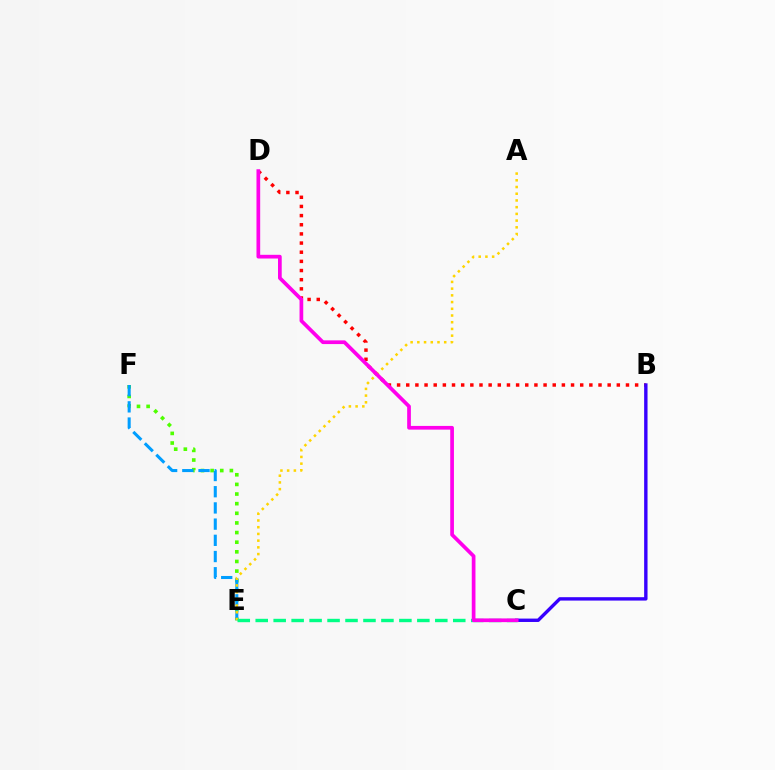{('E', 'F'): [{'color': '#4fff00', 'line_style': 'dotted', 'thickness': 2.62}, {'color': '#009eff', 'line_style': 'dashed', 'thickness': 2.2}], ('B', 'D'): [{'color': '#ff0000', 'line_style': 'dotted', 'thickness': 2.49}], ('A', 'E'): [{'color': '#ffd500', 'line_style': 'dotted', 'thickness': 1.83}], ('B', 'C'): [{'color': '#3700ff', 'line_style': 'solid', 'thickness': 2.44}], ('C', 'E'): [{'color': '#00ff86', 'line_style': 'dashed', 'thickness': 2.44}], ('C', 'D'): [{'color': '#ff00ed', 'line_style': 'solid', 'thickness': 2.67}]}